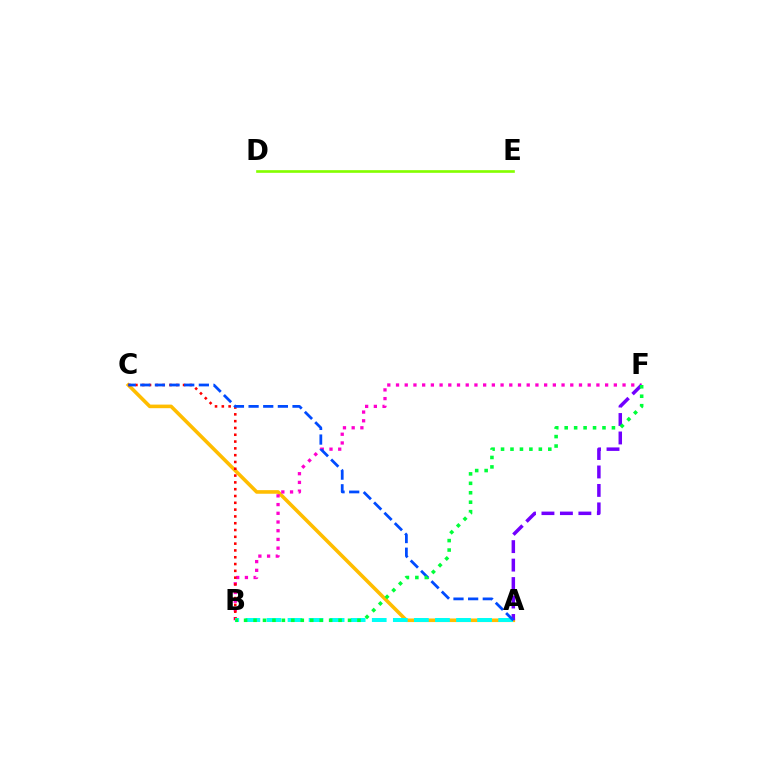{('A', 'C'): [{'color': '#ffbd00', 'line_style': 'solid', 'thickness': 2.59}, {'color': '#004bff', 'line_style': 'dashed', 'thickness': 1.99}], ('B', 'F'): [{'color': '#ff00cf', 'line_style': 'dotted', 'thickness': 2.37}, {'color': '#00ff39', 'line_style': 'dotted', 'thickness': 2.57}], ('B', 'C'): [{'color': '#ff0000', 'line_style': 'dotted', 'thickness': 1.85}], ('D', 'E'): [{'color': '#84ff00', 'line_style': 'solid', 'thickness': 1.91}], ('A', 'F'): [{'color': '#7200ff', 'line_style': 'dashed', 'thickness': 2.51}], ('A', 'B'): [{'color': '#00fff6', 'line_style': 'dashed', 'thickness': 2.86}]}